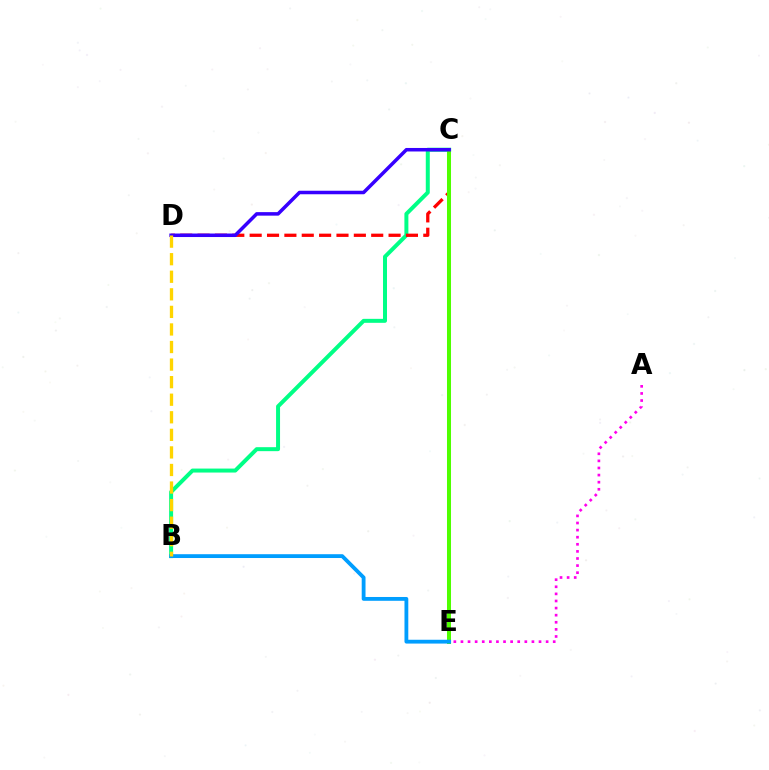{('A', 'E'): [{'color': '#ff00ed', 'line_style': 'dotted', 'thickness': 1.93}], ('B', 'C'): [{'color': '#00ff86', 'line_style': 'solid', 'thickness': 2.87}], ('C', 'D'): [{'color': '#ff0000', 'line_style': 'dashed', 'thickness': 2.36}, {'color': '#3700ff', 'line_style': 'solid', 'thickness': 2.53}], ('C', 'E'): [{'color': '#4fff00', 'line_style': 'solid', 'thickness': 2.89}], ('B', 'E'): [{'color': '#009eff', 'line_style': 'solid', 'thickness': 2.75}], ('B', 'D'): [{'color': '#ffd500', 'line_style': 'dashed', 'thickness': 2.39}]}